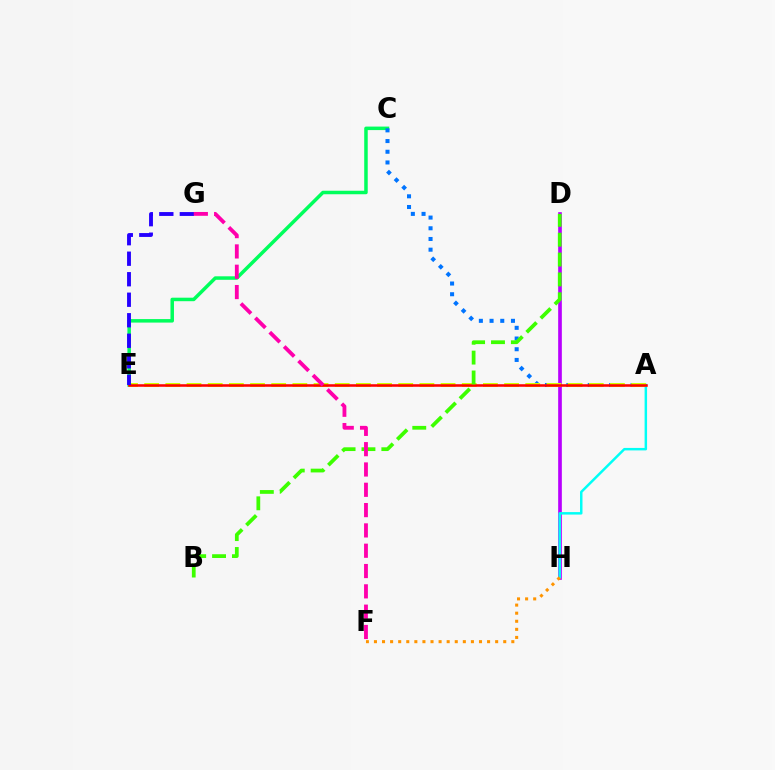{('C', 'E'): [{'color': '#00ff5c', 'line_style': 'solid', 'thickness': 2.52}], ('A', 'C'): [{'color': '#0074ff', 'line_style': 'dotted', 'thickness': 2.91}], ('D', 'H'): [{'color': '#b900ff', 'line_style': 'solid', 'thickness': 2.64}], ('A', 'H'): [{'color': '#00fff6', 'line_style': 'solid', 'thickness': 1.78}], ('A', 'E'): [{'color': '#d1ff00', 'line_style': 'dashed', 'thickness': 2.88}, {'color': '#ff0000', 'line_style': 'solid', 'thickness': 1.84}], ('F', 'H'): [{'color': '#ff9400', 'line_style': 'dotted', 'thickness': 2.2}], ('B', 'D'): [{'color': '#3dff00', 'line_style': 'dashed', 'thickness': 2.7}], ('E', 'G'): [{'color': '#2500ff', 'line_style': 'dashed', 'thickness': 2.79}], ('F', 'G'): [{'color': '#ff00ac', 'line_style': 'dashed', 'thickness': 2.76}]}